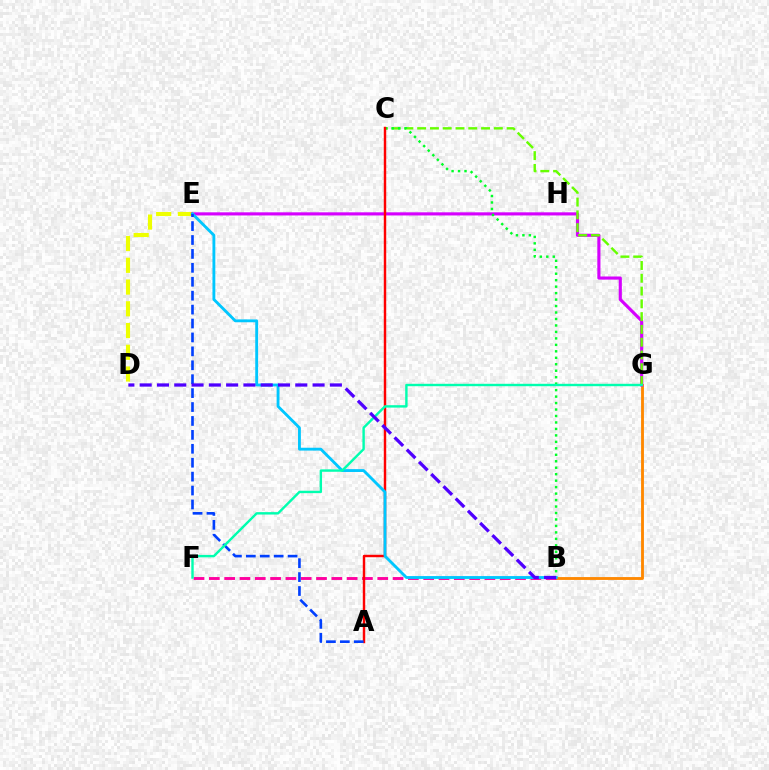{('B', 'G'): [{'color': '#ff8800', 'line_style': 'solid', 'thickness': 2.05}], ('D', 'E'): [{'color': '#eeff00', 'line_style': 'dashed', 'thickness': 2.95}], ('B', 'F'): [{'color': '#ff00a0', 'line_style': 'dashed', 'thickness': 2.08}], ('E', 'G'): [{'color': '#d600ff', 'line_style': 'solid', 'thickness': 2.25}], ('C', 'G'): [{'color': '#66ff00', 'line_style': 'dashed', 'thickness': 1.74}], ('B', 'C'): [{'color': '#00ff27', 'line_style': 'dotted', 'thickness': 1.76}], ('A', 'C'): [{'color': '#ff0000', 'line_style': 'solid', 'thickness': 1.75}], ('B', 'E'): [{'color': '#00c7ff', 'line_style': 'solid', 'thickness': 2.05}], ('A', 'E'): [{'color': '#003fff', 'line_style': 'dashed', 'thickness': 1.89}], ('F', 'G'): [{'color': '#00ffaf', 'line_style': 'solid', 'thickness': 1.73}], ('B', 'D'): [{'color': '#4f00ff', 'line_style': 'dashed', 'thickness': 2.35}]}